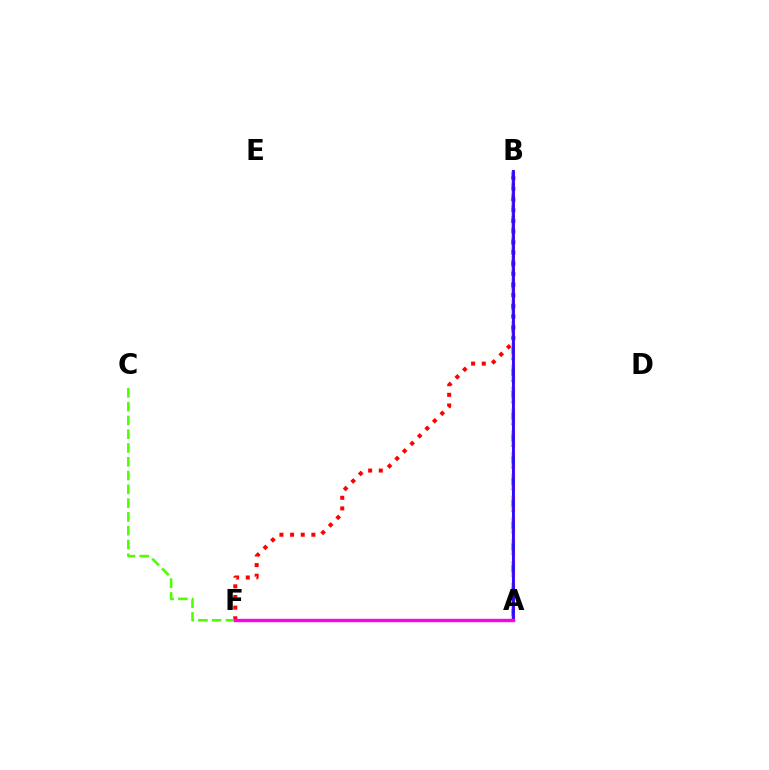{('A', 'B'): [{'color': '#00ff86', 'line_style': 'dashed', 'thickness': 2.94}, {'color': '#009eff', 'line_style': 'solid', 'thickness': 1.62}, {'color': '#ffd500', 'line_style': 'dotted', 'thickness': 2.96}, {'color': '#3700ff', 'line_style': 'solid', 'thickness': 2.02}], ('B', 'F'): [{'color': '#ff0000', 'line_style': 'dotted', 'thickness': 2.89}], ('C', 'F'): [{'color': '#4fff00', 'line_style': 'dashed', 'thickness': 1.87}], ('A', 'F'): [{'color': '#ff00ed', 'line_style': 'solid', 'thickness': 2.43}]}